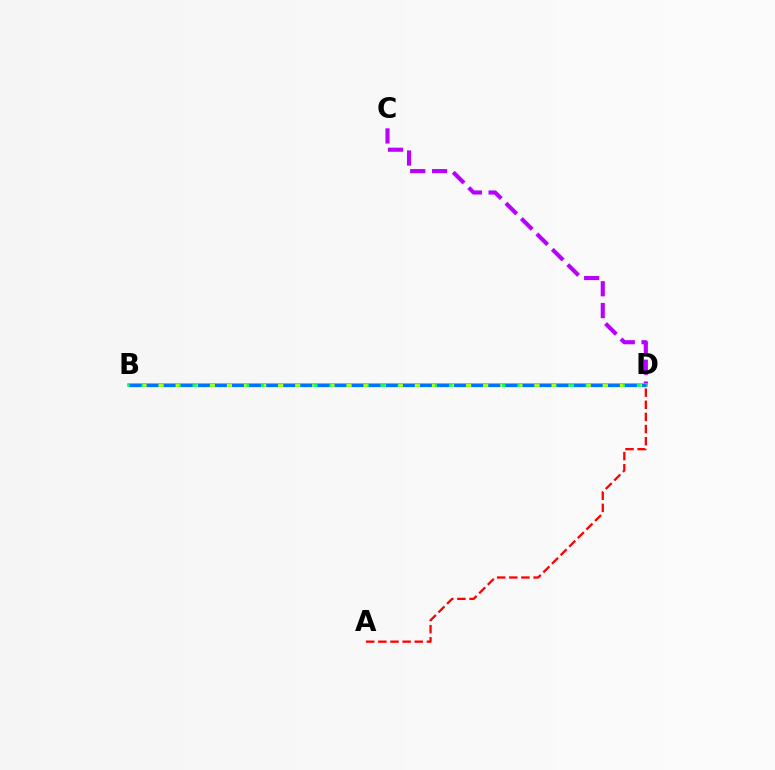{('C', 'D'): [{'color': '#b900ff', 'line_style': 'dashed', 'thickness': 2.96}], ('A', 'D'): [{'color': '#ff0000', 'line_style': 'dashed', 'thickness': 1.65}], ('B', 'D'): [{'color': '#00ff5c', 'line_style': 'solid', 'thickness': 2.65}, {'color': '#d1ff00', 'line_style': 'dashed', 'thickness': 1.83}, {'color': '#0074ff', 'line_style': 'dashed', 'thickness': 2.32}]}